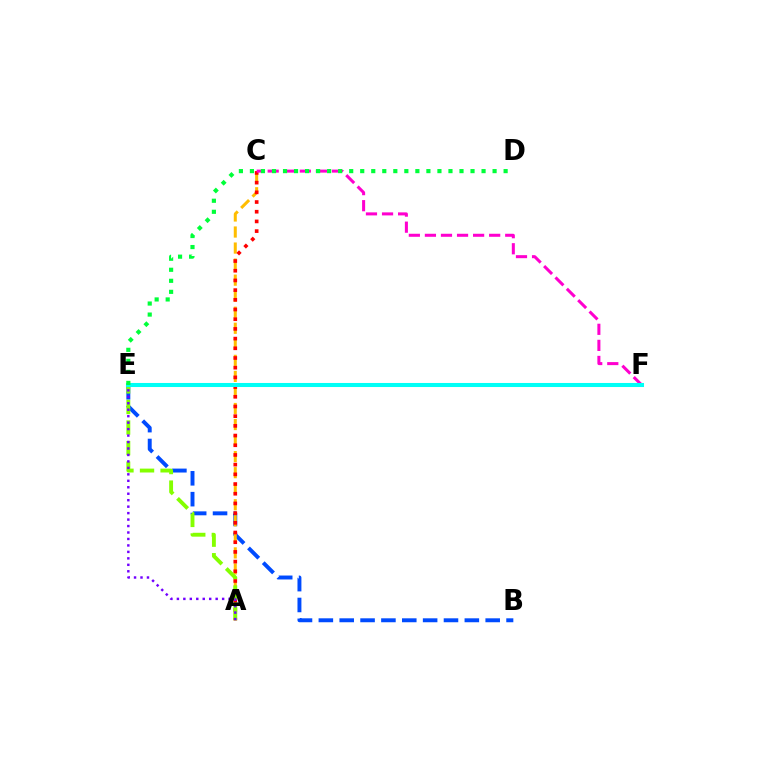{('B', 'E'): [{'color': '#004bff', 'line_style': 'dashed', 'thickness': 2.83}], ('A', 'C'): [{'color': '#ffbd00', 'line_style': 'dashed', 'thickness': 2.18}, {'color': '#ff0000', 'line_style': 'dotted', 'thickness': 2.63}], ('C', 'F'): [{'color': '#ff00cf', 'line_style': 'dashed', 'thickness': 2.18}], ('A', 'E'): [{'color': '#84ff00', 'line_style': 'dashed', 'thickness': 2.79}, {'color': '#7200ff', 'line_style': 'dotted', 'thickness': 1.76}], ('E', 'F'): [{'color': '#00fff6', 'line_style': 'solid', 'thickness': 2.92}], ('D', 'E'): [{'color': '#00ff39', 'line_style': 'dotted', 'thickness': 3.0}]}